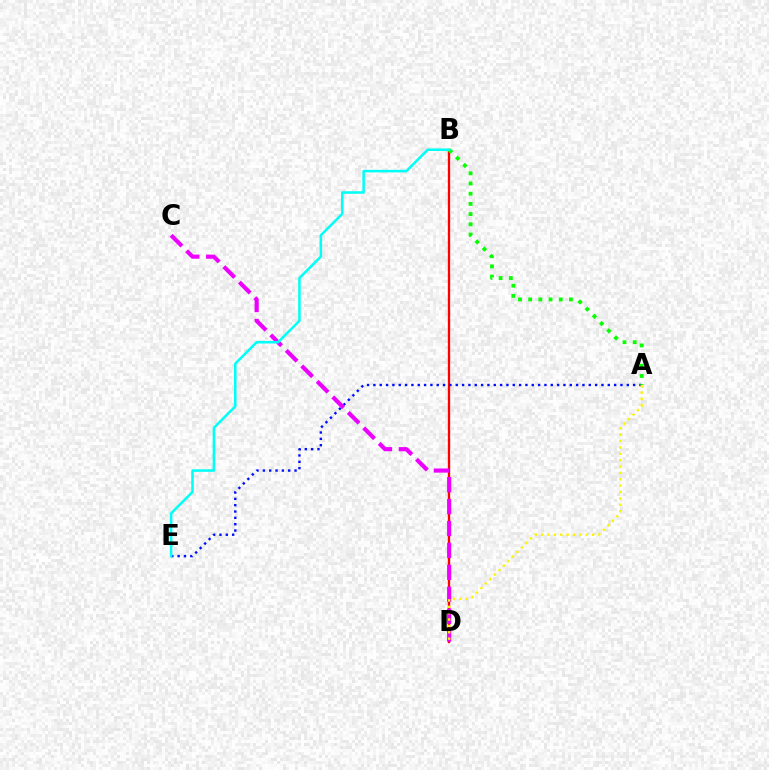{('B', 'D'): [{'color': '#ff0000', 'line_style': 'solid', 'thickness': 1.68}], ('A', 'E'): [{'color': '#0010ff', 'line_style': 'dotted', 'thickness': 1.72}], ('A', 'B'): [{'color': '#08ff00', 'line_style': 'dotted', 'thickness': 2.77}], ('C', 'D'): [{'color': '#ee00ff', 'line_style': 'dashed', 'thickness': 2.98}], ('A', 'D'): [{'color': '#fcf500', 'line_style': 'dotted', 'thickness': 1.73}], ('B', 'E'): [{'color': '#00fff6', 'line_style': 'solid', 'thickness': 1.82}]}